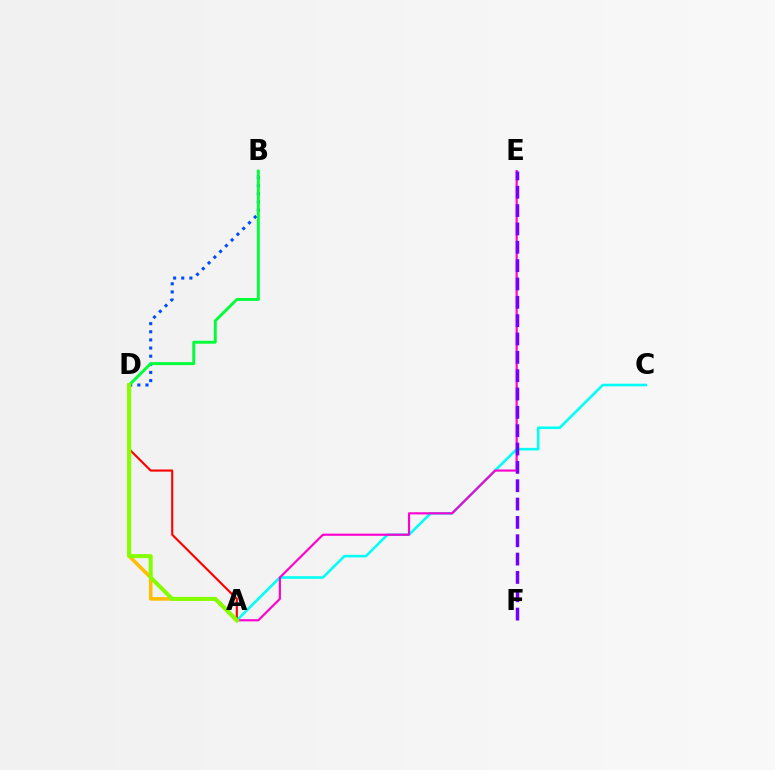{('A', 'D'): [{'color': '#ffbd00', 'line_style': 'solid', 'thickness': 2.58}, {'color': '#ff0000', 'line_style': 'solid', 'thickness': 1.53}, {'color': '#84ff00', 'line_style': 'solid', 'thickness': 2.89}], ('A', 'C'): [{'color': '#00fff6', 'line_style': 'solid', 'thickness': 1.87}], ('B', 'D'): [{'color': '#004bff', 'line_style': 'dotted', 'thickness': 2.21}, {'color': '#00ff39', 'line_style': 'solid', 'thickness': 2.11}], ('A', 'E'): [{'color': '#ff00cf', 'line_style': 'solid', 'thickness': 1.56}], ('E', 'F'): [{'color': '#7200ff', 'line_style': 'dashed', 'thickness': 2.49}]}